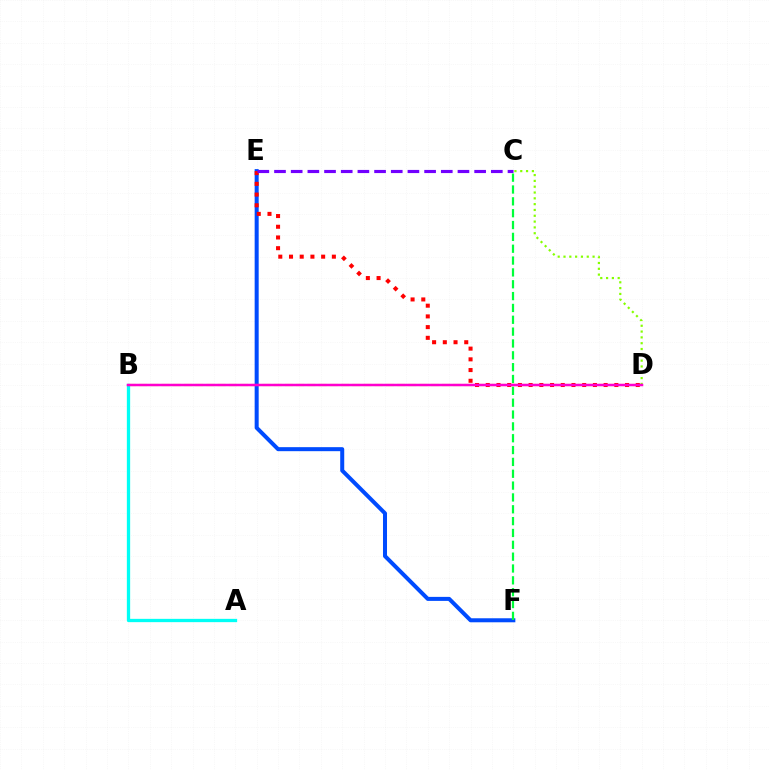{('E', 'F'): [{'color': '#004bff', 'line_style': 'solid', 'thickness': 2.89}], ('C', 'F'): [{'color': '#00ff39', 'line_style': 'dashed', 'thickness': 1.61}], ('A', 'B'): [{'color': '#00fff6', 'line_style': 'solid', 'thickness': 2.38}], ('B', 'D'): [{'color': '#ffbd00', 'line_style': 'dashed', 'thickness': 1.52}, {'color': '#ff00cf', 'line_style': 'solid', 'thickness': 1.8}], ('D', 'E'): [{'color': '#ff0000', 'line_style': 'dotted', 'thickness': 2.91}], ('C', 'E'): [{'color': '#7200ff', 'line_style': 'dashed', 'thickness': 2.27}], ('C', 'D'): [{'color': '#84ff00', 'line_style': 'dotted', 'thickness': 1.58}]}